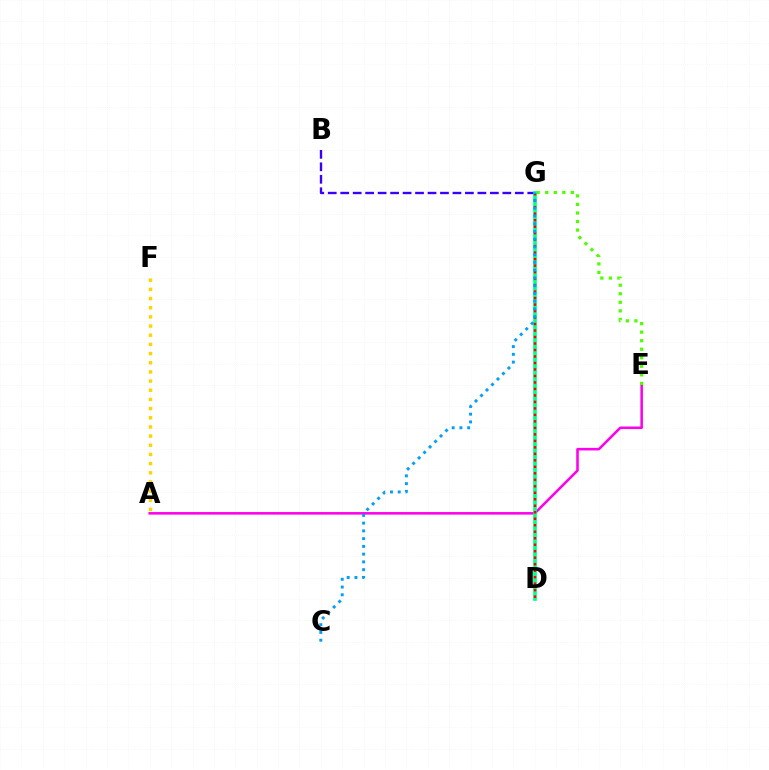{('A', 'E'): [{'color': '#ff00ed', 'line_style': 'solid', 'thickness': 1.84}], ('E', 'G'): [{'color': '#4fff00', 'line_style': 'dotted', 'thickness': 2.32}], ('B', 'G'): [{'color': '#3700ff', 'line_style': 'dashed', 'thickness': 1.69}], ('A', 'F'): [{'color': '#ffd500', 'line_style': 'dotted', 'thickness': 2.49}], ('D', 'G'): [{'color': '#00ff86', 'line_style': 'solid', 'thickness': 2.63}, {'color': '#ff0000', 'line_style': 'dotted', 'thickness': 1.76}], ('C', 'G'): [{'color': '#009eff', 'line_style': 'dotted', 'thickness': 2.11}]}